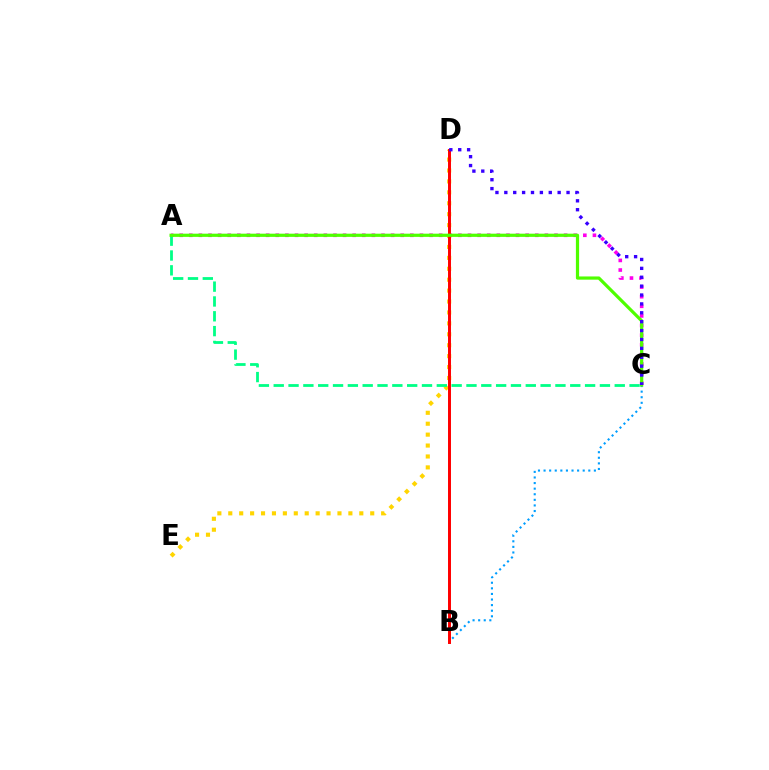{('A', 'C'): [{'color': '#ff00ed', 'line_style': 'dotted', 'thickness': 2.61}, {'color': '#00ff86', 'line_style': 'dashed', 'thickness': 2.01}, {'color': '#4fff00', 'line_style': 'solid', 'thickness': 2.31}], ('D', 'E'): [{'color': '#ffd500', 'line_style': 'dotted', 'thickness': 2.97}], ('B', 'C'): [{'color': '#009eff', 'line_style': 'dotted', 'thickness': 1.52}], ('B', 'D'): [{'color': '#ff0000', 'line_style': 'solid', 'thickness': 2.14}], ('C', 'D'): [{'color': '#3700ff', 'line_style': 'dotted', 'thickness': 2.41}]}